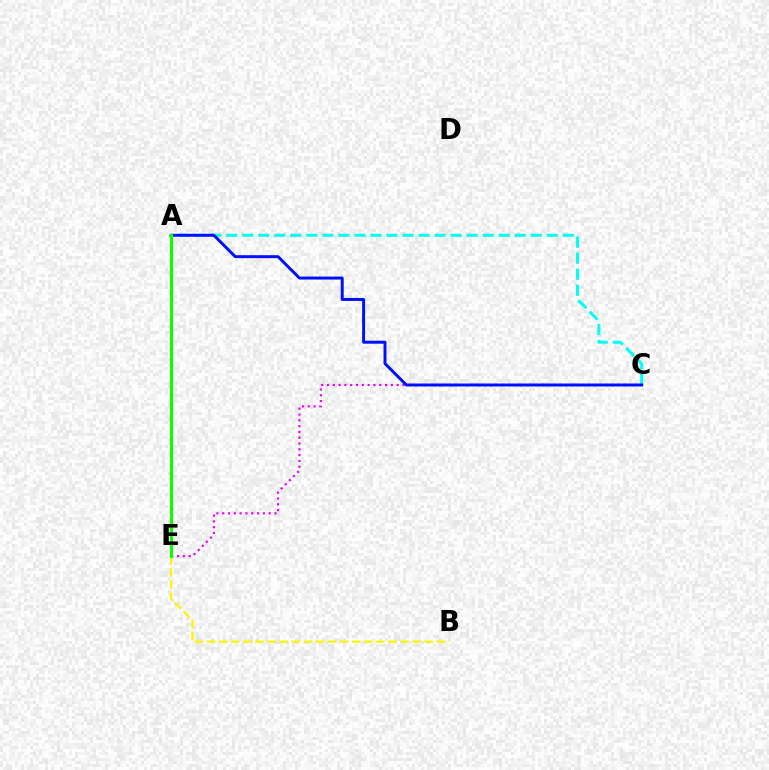{('A', 'E'): [{'color': '#ff0000', 'line_style': 'dashed', 'thickness': 1.53}, {'color': '#08ff00', 'line_style': 'solid', 'thickness': 2.21}], ('A', 'C'): [{'color': '#00fff6', 'line_style': 'dashed', 'thickness': 2.18}, {'color': '#0010ff', 'line_style': 'solid', 'thickness': 2.13}], ('C', 'E'): [{'color': '#ee00ff', 'line_style': 'dotted', 'thickness': 1.58}], ('B', 'E'): [{'color': '#fcf500', 'line_style': 'dashed', 'thickness': 1.64}]}